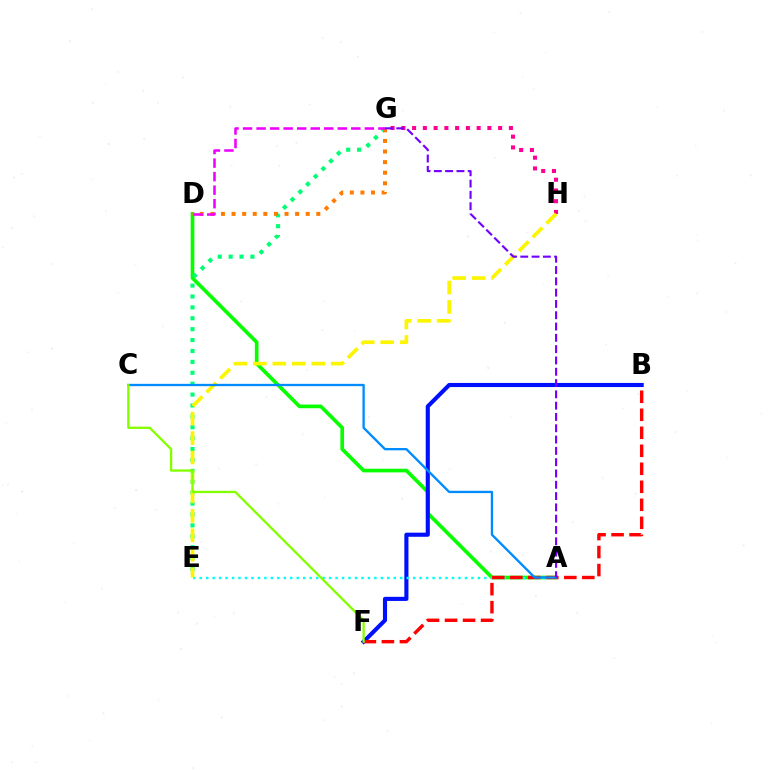{('A', 'D'): [{'color': '#08ff00', 'line_style': 'solid', 'thickness': 2.64}], ('B', 'F'): [{'color': '#0010ff', 'line_style': 'solid', 'thickness': 2.96}, {'color': '#ff0000', 'line_style': 'dashed', 'thickness': 2.45}], ('E', 'G'): [{'color': '#00ff74', 'line_style': 'dotted', 'thickness': 2.96}], ('A', 'E'): [{'color': '#00fff6', 'line_style': 'dotted', 'thickness': 1.76}], ('G', 'H'): [{'color': '#ff0094', 'line_style': 'dotted', 'thickness': 2.92}], ('E', 'H'): [{'color': '#fcf500', 'line_style': 'dashed', 'thickness': 2.64}], ('A', 'C'): [{'color': '#008cff', 'line_style': 'solid', 'thickness': 1.67}], ('D', 'G'): [{'color': '#ff7c00', 'line_style': 'dotted', 'thickness': 2.88}, {'color': '#ee00ff', 'line_style': 'dashed', 'thickness': 1.84}], ('C', 'F'): [{'color': '#84ff00', 'line_style': 'solid', 'thickness': 1.66}], ('A', 'G'): [{'color': '#7200ff', 'line_style': 'dashed', 'thickness': 1.54}]}